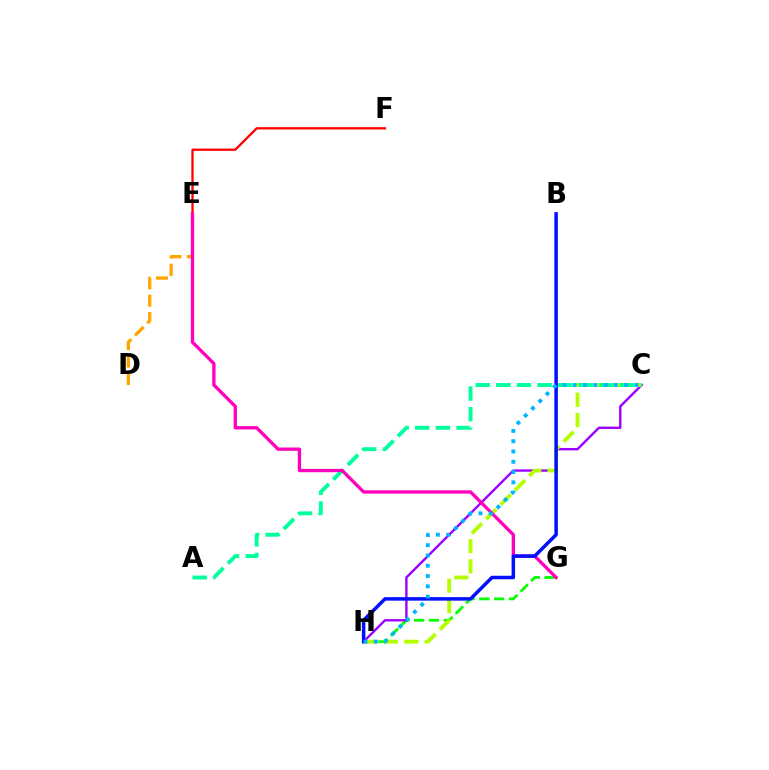{('G', 'H'): [{'color': '#08ff00', 'line_style': 'dashed', 'thickness': 2.01}], ('C', 'H'): [{'color': '#9b00ff', 'line_style': 'solid', 'thickness': 1.72}, {'color': '#b3ff00', 'line_style': 'dashed', 'thickness': 2.76}, {'color': '#00b5ff', 'line_style': 'dotted', 'thickness': 2.79}], ('E', 'F'): [{'color': '#ff0000', 'line_style': 'solid', 'thickness': 1.65}], ('D', 'E'): [{'color': '#ffa500', 'line_style': 'dashed', 'thickness': 2.37}], ('A', 'C'): [{'color': '#00ff9d', 'line_style': 'dashed', 'thickness': 2.8}], ('E', 'G'): [{'color': '#ff00bd', 'line_style': 'solid', 'thickness': 2.38}], ('B', 'H'): [{'color': '#0010ff', 'line_style': 'solid', 'thickness': 2.52}]}